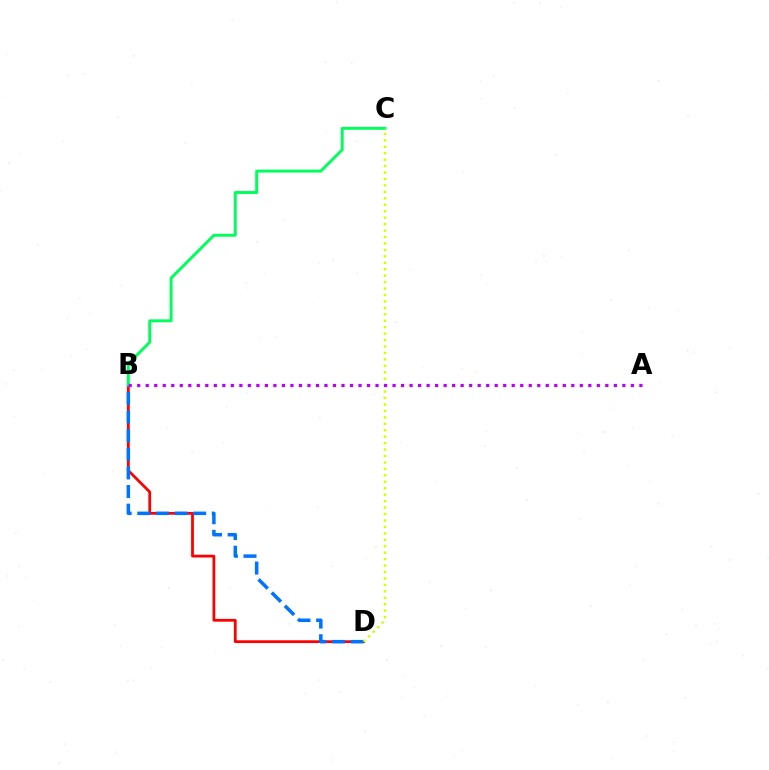{('B', 'D'): [{'color': '#ff0000', 'line_style': 'solid', 'thickness': 2.0}, {'color': '#0074ff', 'line_style': 'dashed', 'thickness': 2.53}], ('B', 'C'): [{'color': '#00ff5c', 'line_style': 'solid', 'thickness': 2.12}], ('C', 'D'): [{'color': '#d1ff00', 'line_style': 'dotted', 'thickness': 1.75}], ('A', 'B'): [{'color': '#b900ff', 'line_style': 'dotted', 'thickness': 2.31}]}